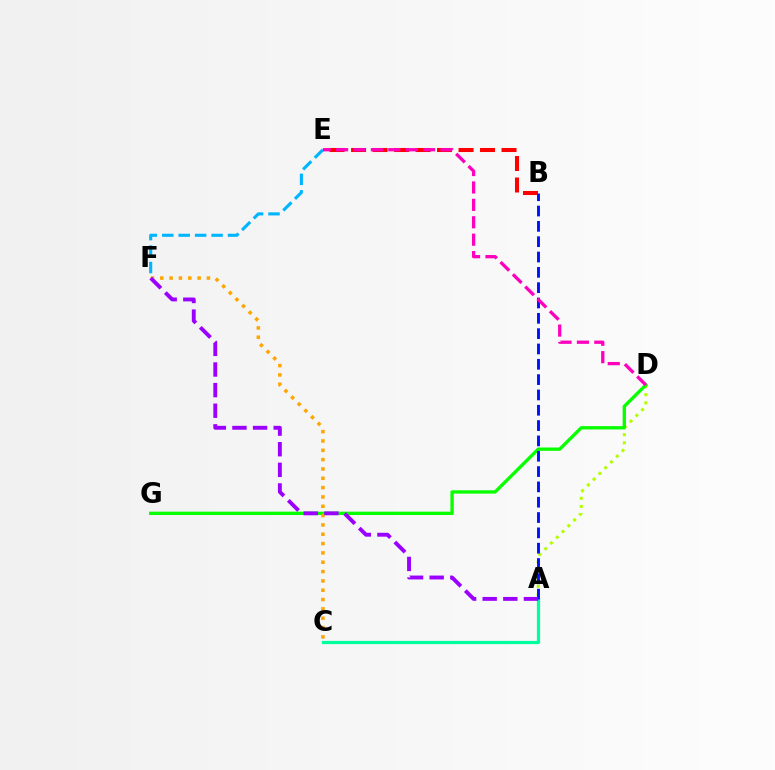{('A', 'D'): [{'color': '#b3ff00', 'line_style': 'dotted', 'thickness': 2.22}], ('E', 'F'): [{'color': '#00b5ff', 'line_style': 'dashed', 'thickness': 2.23}], ('D', 'G'): [{'color': '#08ff00', 'line_style': 'solid', 'thickness': 2.4}], ('B', 'E'): [{'color': '#ff0000', 'line_style': 'dashed', 'thickness': 2.92}], ('C', 'F'): [{'color': '#ffa500', 'line_style': 'dotted', 'thickness': 2.53}], ('A', 'C'): [{'color': '#00ff9d', 'line_style': 'solid', 'thickness': 2.33}], ('A', 'B'): [{'color': '#0010ff', 'line_style': 'dashed', 'thickness': 2.08}], ('D', 'E'): [{'color': '#ff00bd', 'line_style': 'dashed', 'thickness': 2.37}], ('A', 'F'): [{'color': '#9b00ff', 'line_style': 'dashed', 'thickness': 2.8}]}